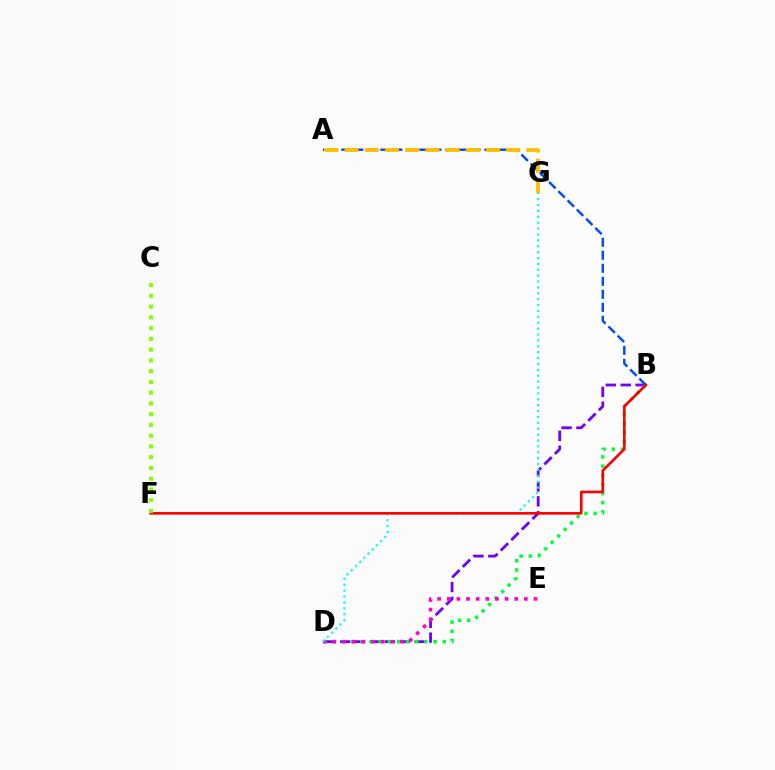{('B', 'D'): [{'color': '#7200ff', 'line_style': 'dashed', 'thickness': 2.02}, {'color': '#00ff39', 'line_style': 'dotted', 'thickness': 2.49}], ('A', 'B'): [{'color': '#004bff', 'line_style': 'dashed', 'thickness': 1.77}], ('D', 'E'): [{'color': '#ff00cf', 'line_style': 'dotted', 'thickness': 2.62}], ('D', 'G'): [{'color': '#00fff6', 'line_style': 'dotted', 'thickness': 1.6}], ('B', 'F'): [{'color': '#ff0000', 'line_style': 'solid', 'thickness': 1.89}], ('C', 'F'): [{'color': '#84ff00', 'line_style': 'dotted', 'thickness': 2.92}], ('A', 'G'): [{'color': '#ffbd00', 'line_style': 'dashed', 'thickness': 2.75}]}